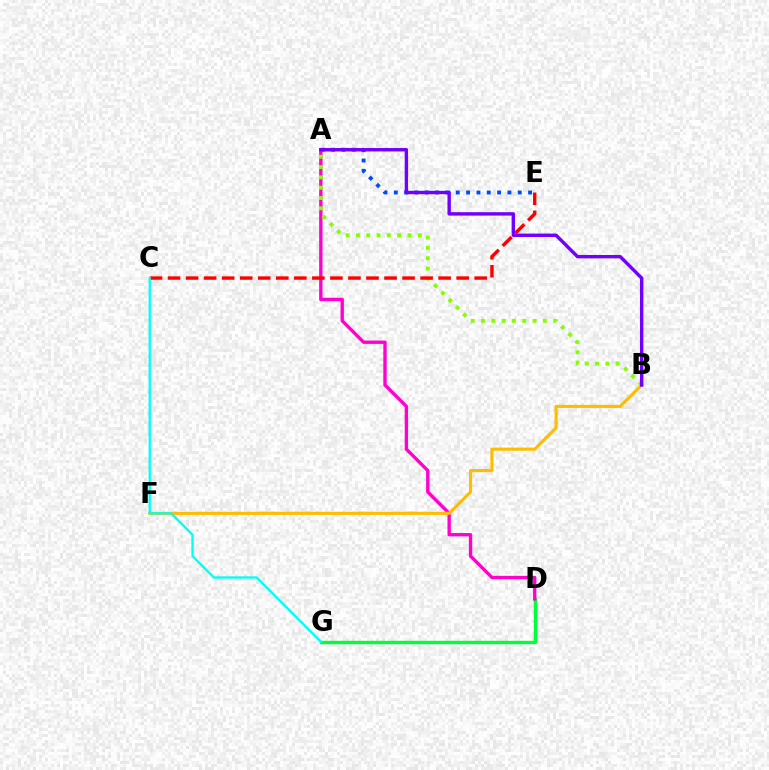{('A', 'E'): [{'color': '#004bff', 'line_style': 'dotted', 'thickness': 2.81}], ('D', 'G'): [{'color': '#00ff39', 'line_style': 'solid', 'thickness': 2.44}], ('A', 'D'): [{'color': '#ff00cf', 'line_style': 'solid', 'thickness': 2.42}], ('A', 'B'): [{'color': '#84ff00', 'line_style': 'dotted', 'thickness': 2.8}, {'color': '#7200ff', 'line_style': 'solid', 'thickness': 2.45}], ('C', 'E'): [{'color': '#ff0000', 'line_style': 'dashed', 'thickness': 2.45}], ('B', 'F'): [{'color': '#ffbd00', 'line_style': 'solid', 'thickness': 2.24}], ('C', 'G'): [{'color': '#00fff6', 'line_style': 'solid', 'thickness': 1.66}]}